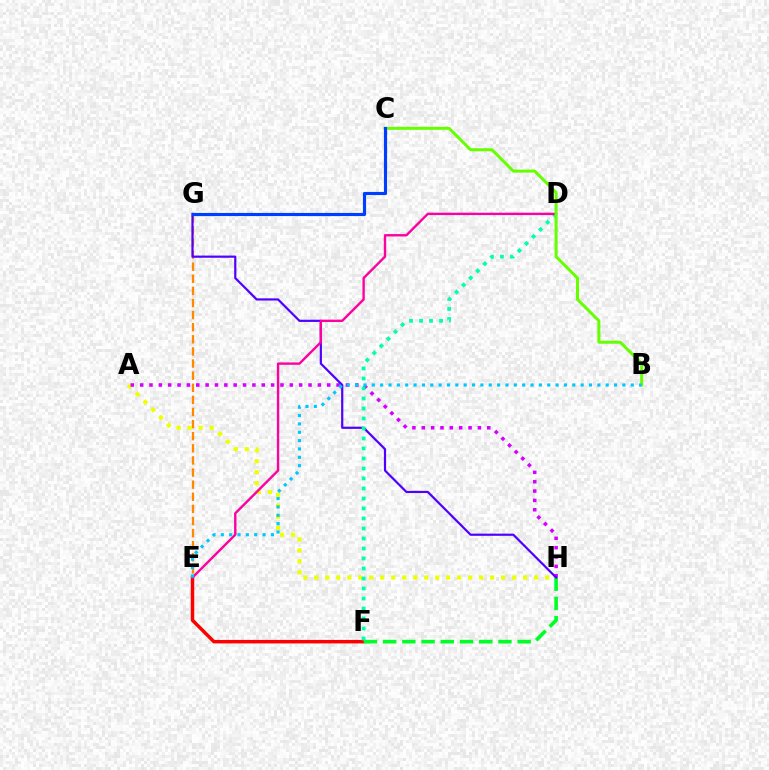{('E', 'F'): [{'color': '#ff0000', 'line_style': 'solid', 'thickness': 2.5}], ('F', 'H'): [{'color': '#00ff27', 'line_style': 'dashed', 'thickness': 2.61}], ('A', 'H'): [{'color': '#eeff00', 'line_style': 'dotted', 'thickness': 2.99}, {'color': '#d600ff', 'line_style': 'dotted', 'thickness': 2.54}], ('E', 'G'): [{'color': '#ff8800', 'line_style': 'dashed', 'thickness': 1.65}], ('G', 'H'): [{'color': '#4f00ff', 'line_style': 'solid', 'thickness': 1.58}], ('D', 'F'): [{'color': '#00ffaf', 'line_style': 'dotted', 'thickness': 2.72}], ('D', 'E'): [{'color': '#ff00a0', 'line_style': 'solid', 'thickness': 1.71}], ('B', 'C'): [{'color': '#66ff00', 'line_style': 'solid', 'thickness': 2.16}], ('C', 'G'): [{'color': '#003fff', 'line_style': 'solid', 'thickness': 2.26}], ('B', 'E'): [{'color': '#00c7ff', 'line_style': 'dotted', 'thickness': 2.27}]}